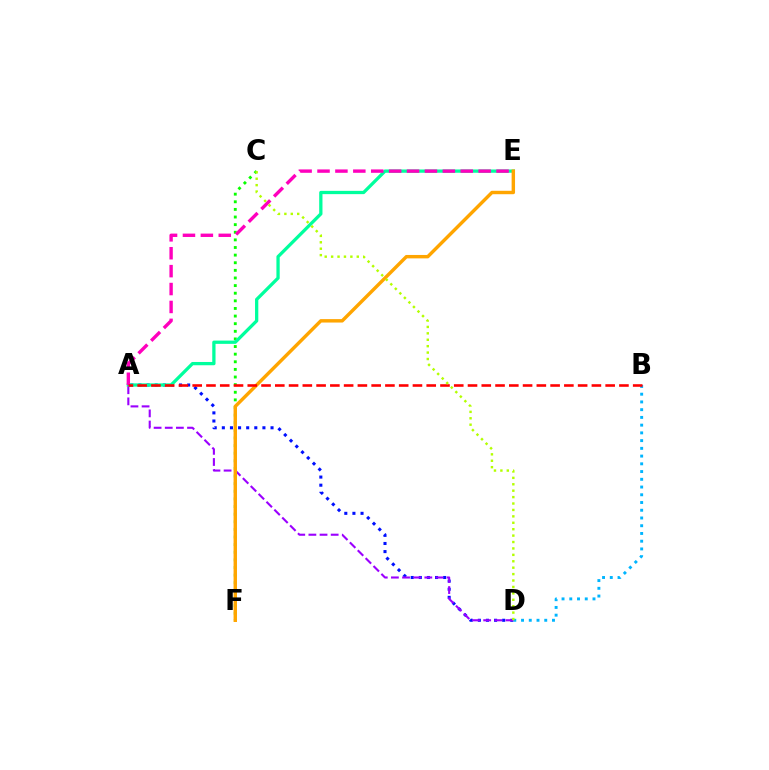{('C', 'F'): [{'color': '#08ff00', 'line_style': 'dotted', 'thickness': 2.07}], ('A', 'D'): [{'color': '#0010ff', 'line_style': 'dotted', 'thickness': 2.21}, {'color': '#9b00ff', 'line_style': 'dashed', 'thickness': 1.51}], ('B', 'D'): [{'color': '#00b5ff', 'line_style': 'dotted', 'thickness': 2.1}], ('A', 'E'): [{'color': '#00ff9d', 'line_style': 'solid', 'thickness': 2.36}, {'color': '#ff00bd', 'line_style': 'dashed', 'thickness': 2.43}], ('E', 'F'): [{'color': '#ffa500', 'line_style': 'solid', 'thickness': 2.46}], ('A', 'B'): [{'color': '#ff0000', 'line_style': 'dashed', 'thickness': 1.87}], ('C', 'D'): [{'color': '#b3ff00', 'line_style': 'dotted', 'thickness': 1.74}]}